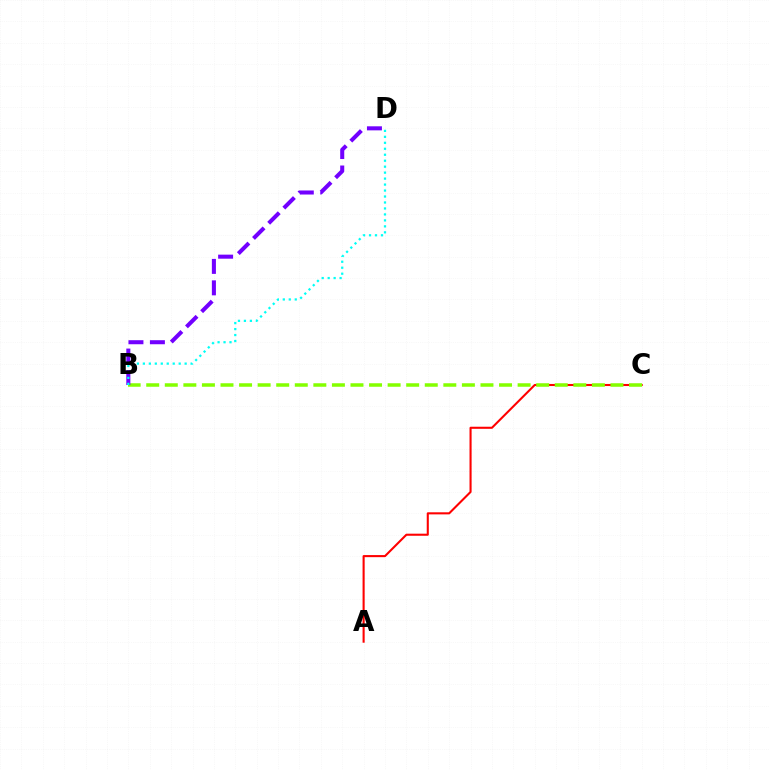{('A', 'C'): [{'color': '#ff0000', 'line_style': 'solid', 'thickness': 1.5}], ('B', 'C'): [{'color': '#84ff00', 'line_style': 'dashed', 'thickness': 2.52}], ('B', 'D'): [{'color': '#7200ff', 'line_style': 'dashed', 'thickness': 2.91}, {'color': '#00fff6', 'line_style': 'dotted', 'thickness': 1.62}]}